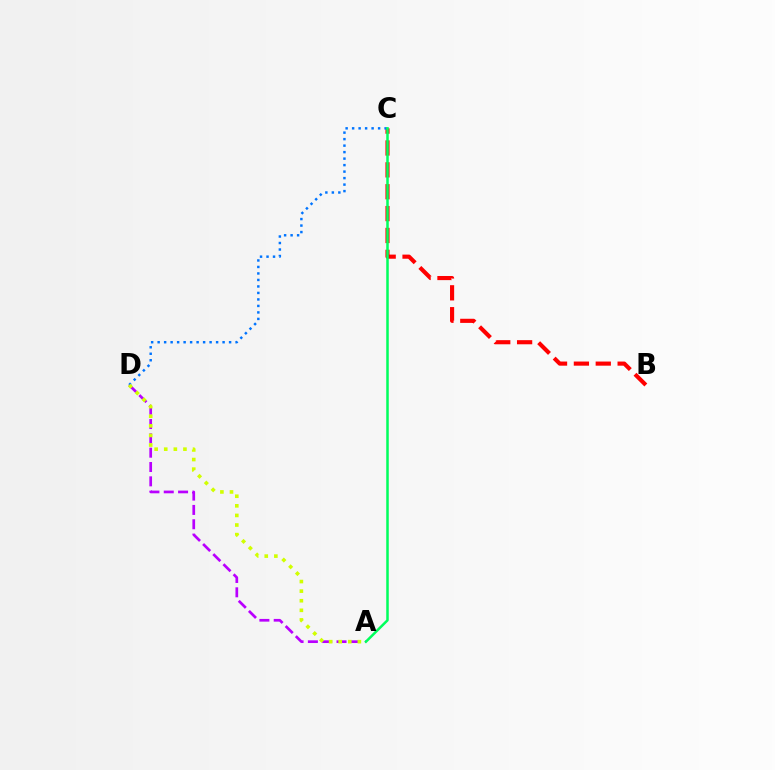{('A', 'D'): [{'color': '#b900ff', 'line_style': 'dashed', 'thickness': 1.95}, {'color': '#d1ff00', 'line_style': 'dotted', 'thickness': 2.61}], ('B', 'C'): [{'color': '#ff0000', 'line_style': 'dashed', 'thickness': 2.97}], ('C', 'D'): [{'color': '#0074ff', 'line_style': 'dotted', 'thickness': 1.76}], ('A', 'C'): [{'color': '#00ff5c', 'line_style': 'solid', 'thickness': 1.81}]}